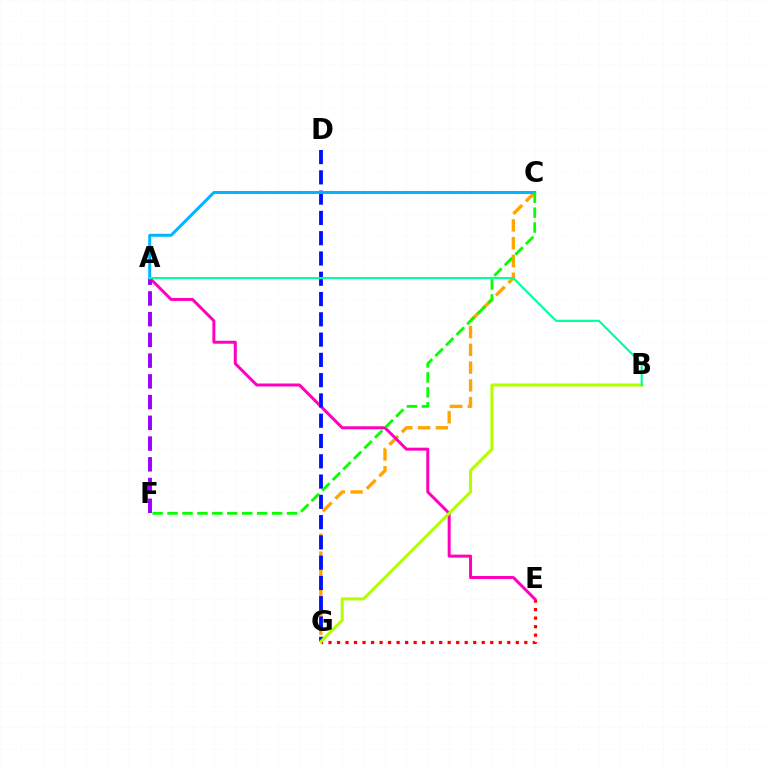{('E', 'G'): [{'color': '#ff0000', 'line_style': 'dotted', 'thickness': 2.31}], ('C', 'G'): [{'color': '#ffa500', 'line_style': 'dashed', 'thickness': 2.41}], ('A', 'E'): [{'color': '#ff00bd', 'line_style': 'solid', 'thickness': 2.15}], ('D', 'G'): [{'color': '#0010ff', 'line_style': 'dashed', 'thickness': 2.76}], ('A', 'F'): [{'color': '#9b00ff', 'line_style': 'dashed', 'thickness': 2.82}], ('A', 'C'): [{'color': '#00b5ff', 'line_style': 'solid', 'thickness': 2.14}], ('C', 'F'): [{'color': '#08ff00', 'line_style': 'dashed', 'thickness': 2.03}], ('B', 'G'): [{'color': '#b3ff00', 'line_style': 'solid', 'thickness': 2.21}], ('A', 'B'): [{'color': '#00ff9d', 'line_style': 'solid', 'thickness': 1.55}]}